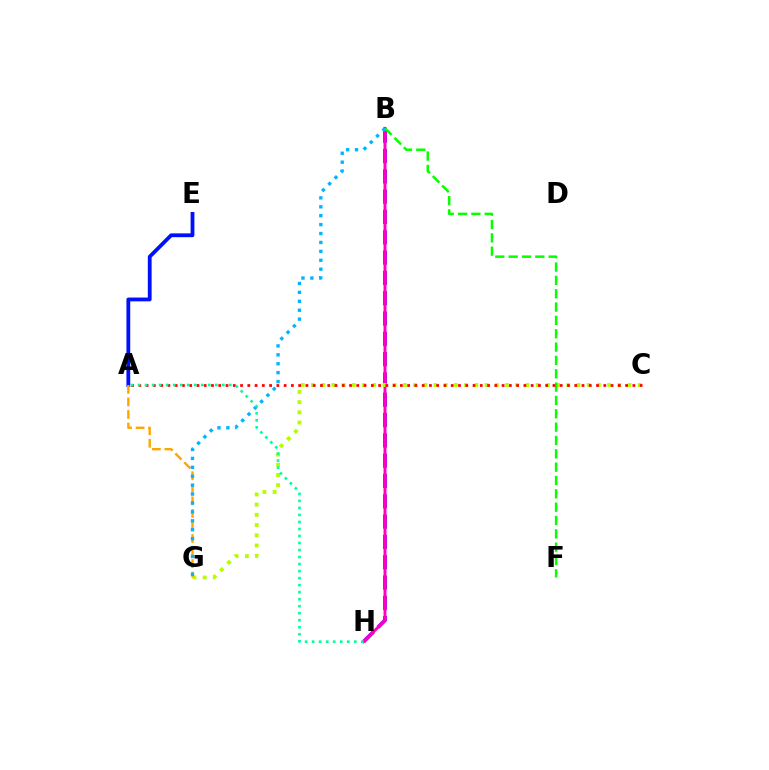{('B', 'H'): [{'color': '#9b00ff', 'line_style': 'dashed', 'thickness': 2.76}, {'color': '#ff00bd', 'line_style': 'solid', 'thickness': 2.1}], ('A', 'E'): [{'color': '#0010ff', 'line_style': 'solid', 'thickness': 2.73}], ('C', 'G'): [{'color': '#b3ff00', 'line_style': 'dotted', 'thickness': 2.77}], ('A', 'G'): [{'color': '#ffa500', 'line_style': 'dashed', 'thickness': 1.7}], ('B', 'G'): [{'color': '#00b5ff', 'line_style': 'dotted', 'thickness': 2.42}], ('B', 'F'): [{'color': '#08ff00', 'line_style': 'dashed', 'thickness': 1.81}], ('A', 'C'): [{'color': '#ff0000', 'line_style': 'dotted', 'thickness': 1.97}], ('A', 'H'): [{'color': '#00ff9d', 'line_style': 'dotted', 'thickness': 1.91}]}